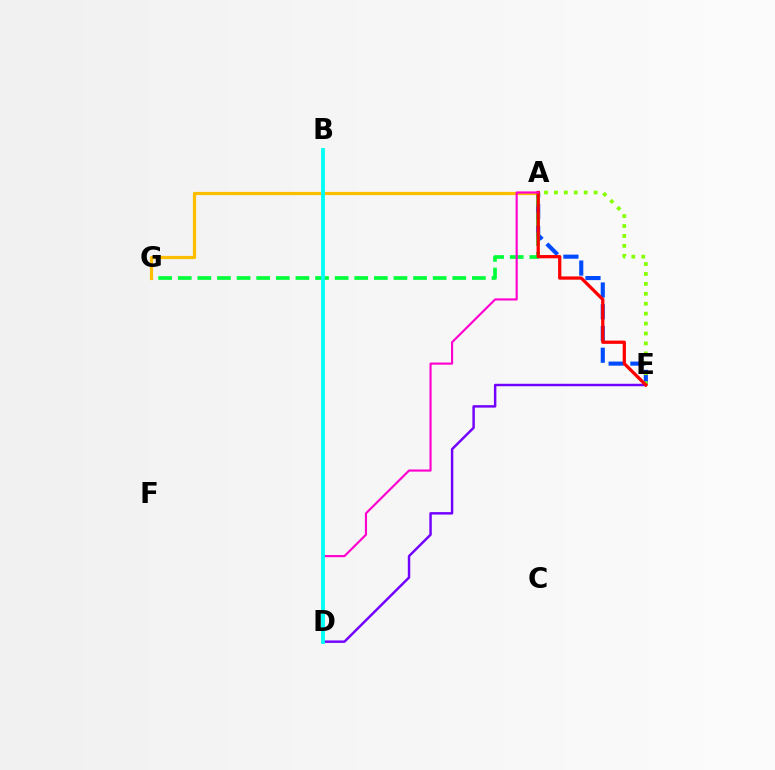{('A', 'E'): [{'color': '#004bff', 'line_style': 'dashed', 'thickness': 2.95}, {'color': '#84ff00', 'line_style': 'dotted', 'thickness': 2.7}, {'color': '#ff0000', 'line_style': 'solid', 'thickness': 2.34}], ('D', 'E'): [{'color': '#7200ff', 'line_style': 'solid', 'thickness': 1.77}], ('A', 'G'): [{'color': '#00ff39', 'line_style': 'dashed', 'thickness': 2.66}, {'color': '#ffbd00', 'line_style': 'solid', 'thickness': 2.31}], ('A', 'D'): [{'color': '#ff00cf', 'line_style': 'solid', 'thickness': 1.55}], ('B', 'D'): [{'color': '#00fff6', 'line_style': 'solid', 'thickness': 2.76}]}